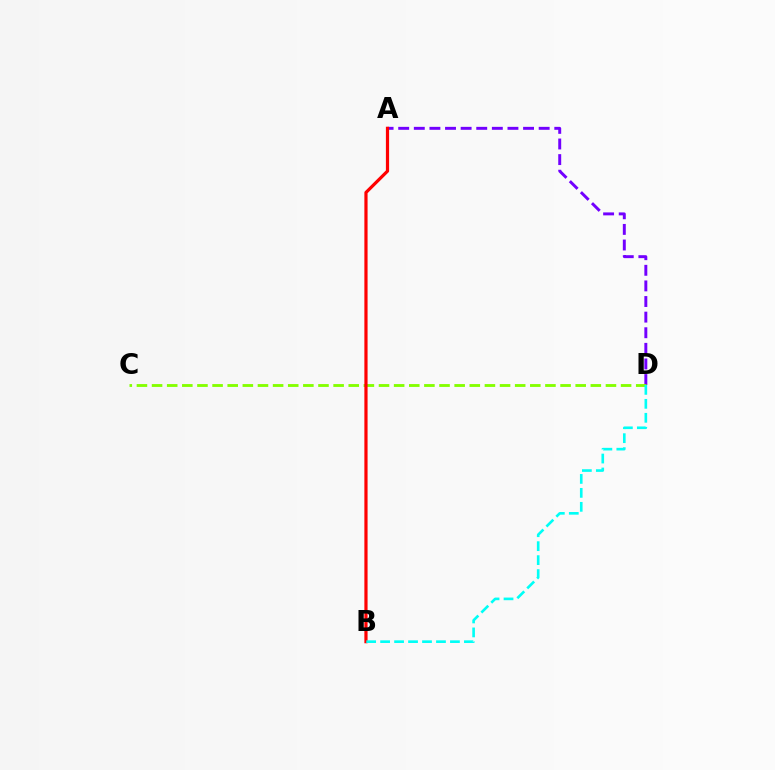{('A', 'D'): [{'color': '#7200ff', 'line_style': 'dashed', 'thickness': 2.12}], ('C', 'D'): [{'color': '#84ff00', 'line_style': 'dashed', 'thickness': 2.06}], ('A', 'B'): [{'color': '#ff0000', 'line_style': 'solid', 'thickness': 2.3}], ('B', 'D'): [{'color': '#00fff6', 'line_style': 'dashed', 'thickness': 1.9}]}